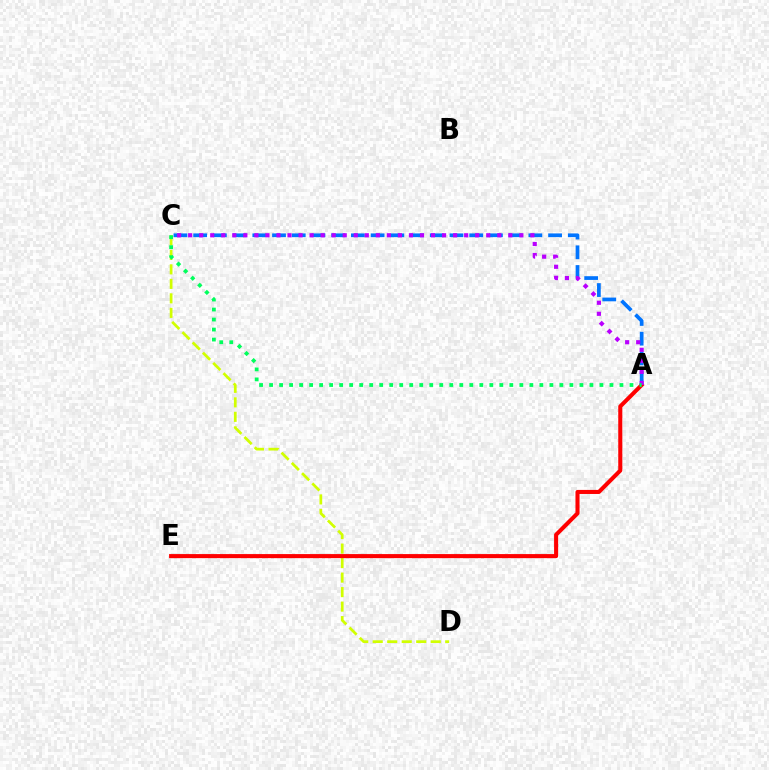{('C', 'D'): [{'color': '#d1ff00', 'line_style': 'dashed', 'thickness': 1.97}], ('A', 'E'): [{'color': '#ff0000', 'line_style': 'solid', 'thickness': 2.92}], ('A', 'C'): [{'color': '#0074ff', 'line_style': 'dashed', 'thickness': 2.68}, {'color': '#b900ff', 'line_style': 'dotted', 'thickness': 3.0}, {'color': '#00ff5c', 'line_style': 'dotted', 'thickness': 2.72}]}